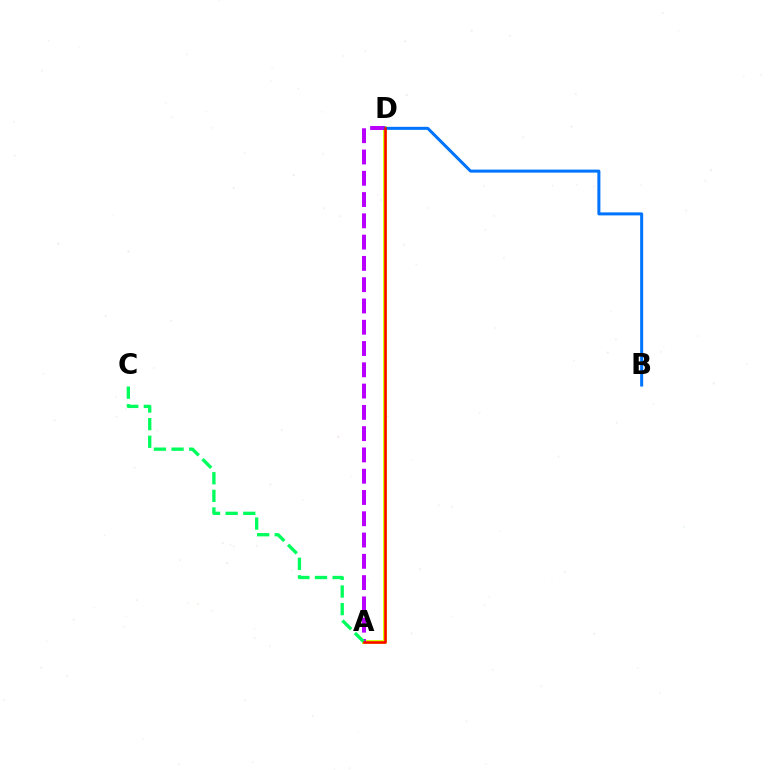{('A', 'D'): [{'color': '#d1ff00', 'line_style': 'solid', 'thickness': 2.81}, {'color': '#b900ff', 'line_style': 'dashed', 'thickness': 2.89}, {'color': '#ff0000', 'line_style': 'solid', 'thickness': 1.81}], ('A', 'C'): [{'color': '#00ff5c', 'line_style': 'dashed', 'thickness': 2.39}], ('B', 'D'): [{'color': '#0074ff', 'line_style': 'solid', 'thickness': 2.17}]}